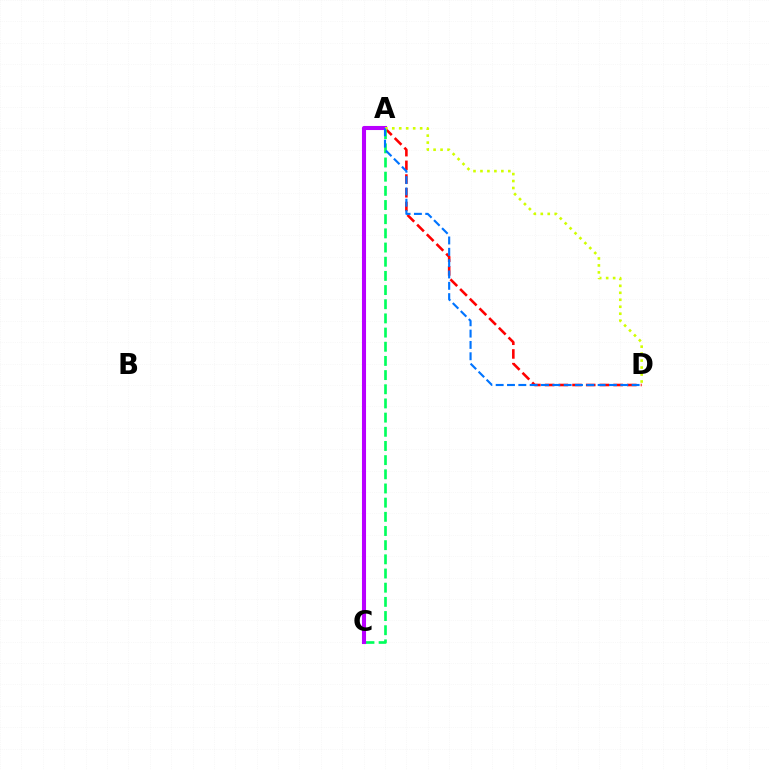{('A', 'D'): [{'color': '#ff0000', 'line_style': 'dashed', 'thickness': 1.86}, {'color': '#d1ff00', 'line_style': 'dotted', 'thickness': 1.89}, {'color': '#0074ff', 'line_style': 'dashed', 'thickness': 1.54}], ('A', 'C'): [{'color': '#00ff5c', 'line_style': 'dashed', 'thickness': 1.93}, {'color': '#b900ff', 'line_style': 'solid', 'thickness': 2.94}]}